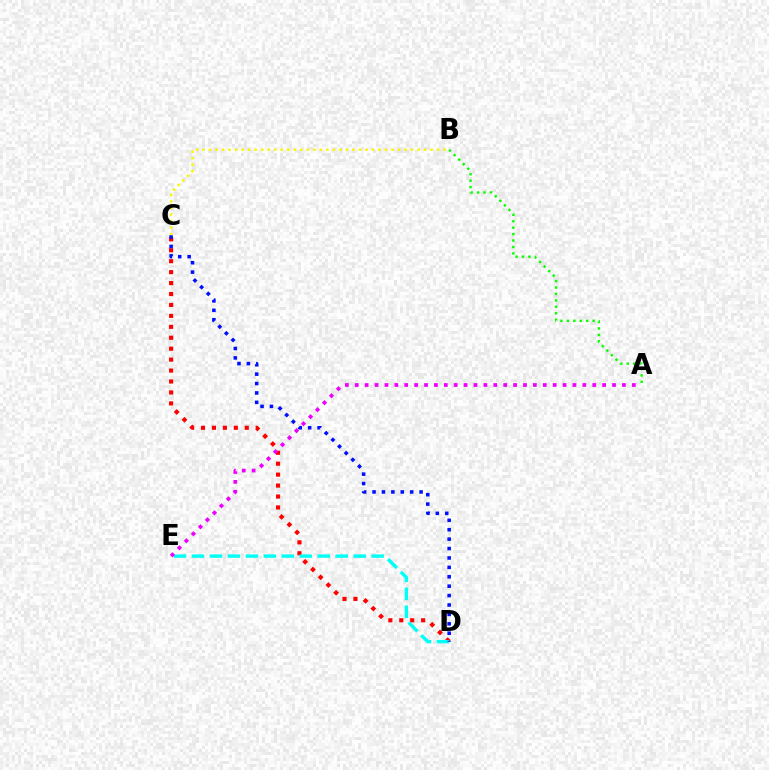{('C', 'D'): [{'color': '#ff0000', 'line_style': 'dotted', 'thickness': 2.97}, {'color': '#0010ff', 'line_style': 'dotted', 'thickness': 2.56}], ('D', 'E'): [{'color': '#00fff6', 'line_style': 'dashed', 'thickness': 2.44}], ('B', 'C'): [{'color': '#fcf500', 'line_style': 'dotted', 'thickness': 1.77}], ('A', 'E'): [{'color': '#ee00ff', 'line_style': 'dotted', 'thickness': 2.69}], ('A', 'B'): [{'color': '#08ff00', 'line_style': 'dotted', 'thickness': 1.75}]}